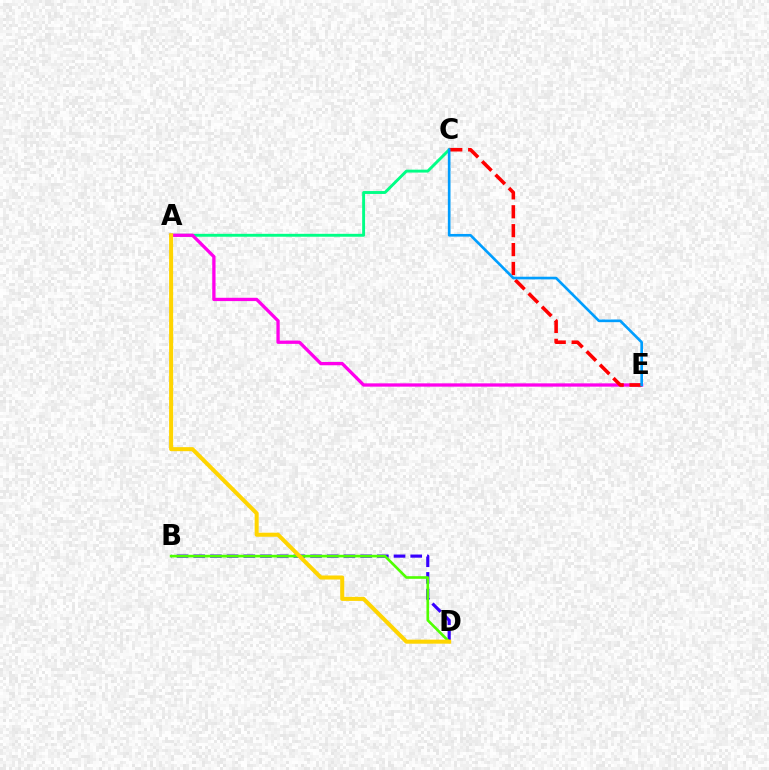{('A', 'C'): [{'color': '#00ff86', 'line_style': 'solid', 'thickness': 2.09}], ('B', 'D'): [{'color': '#3700ff', 'line_style': 'dashed', 'thickness': 2.27}, {'color': '#4fff00', 'line_style': 'solid', 'thickness': 1.9}], ('A', 'E'): [{'color': '#ff00ed', 'line_style': 'solid', 'thickness': 2.38}], ('C', 'E'): [{'color': '#ff0000', 'line_style': 'dashed', 'thickness': 2.57}, {'color': '#009eff', 'line_style': 'solid', 'thickness': 1.91}], ('A', 'D'): [{'color': '#ffd500', 'line_style': 'solid', 'thickness': 2.9}]}